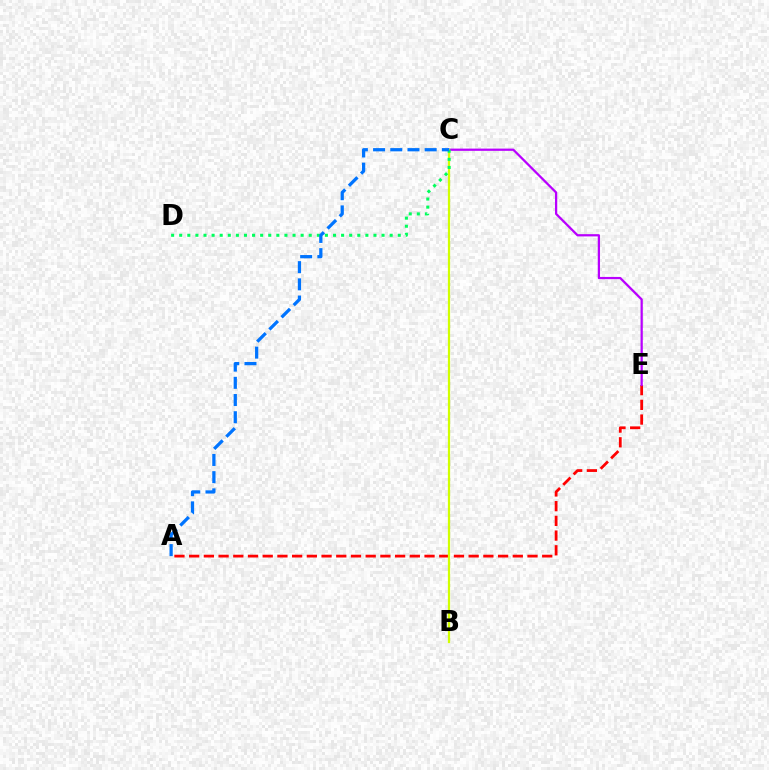{('A', 'E'): [{'color': '#ff0000', 'line_style': 'dashed', 'thickness': 2.0}], ('C', 'E'): [{'color': '#b900ff', 'line_style': 'solid', 'thickness': 1.62}], ('B', 'C'): [{'color': '#d1ff00', 'line_style': 'solid', 'thickness': 1.61}], ('C', 'D'): [{'color': '#00ff5c', 'line_style': 'dotted', 'thickness': 2.2}], ('A', 'C'): [{'color': '#0074ff', 'line_style': 'dashed', 'thickness': 2.34}]}